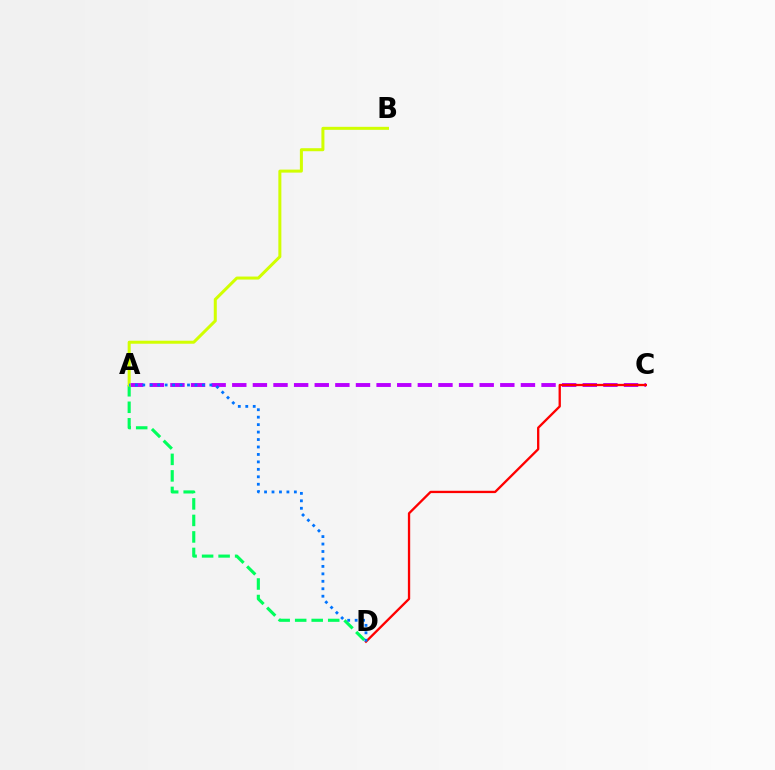{('A', 'C'): [{'color': '#b900ff', 'line_style': 'dashed', 'thickness': 2.8}], ('C', 'D'): [{'color': '#ff0000', 'line_style': 'solid', 'thickness': 1.67}], ('A', 'D'): [{'color': '#00ff5c', 'line_style': 'dashed', 'thickness': 2.24}, {'color': '#0074ff', 'line_style': 'dotted', 'thickness': 2.03}], ('A', 'B'): [{'color': '#d1ff00', 'line_style': 'solid', 'thickness': 2.17}]}